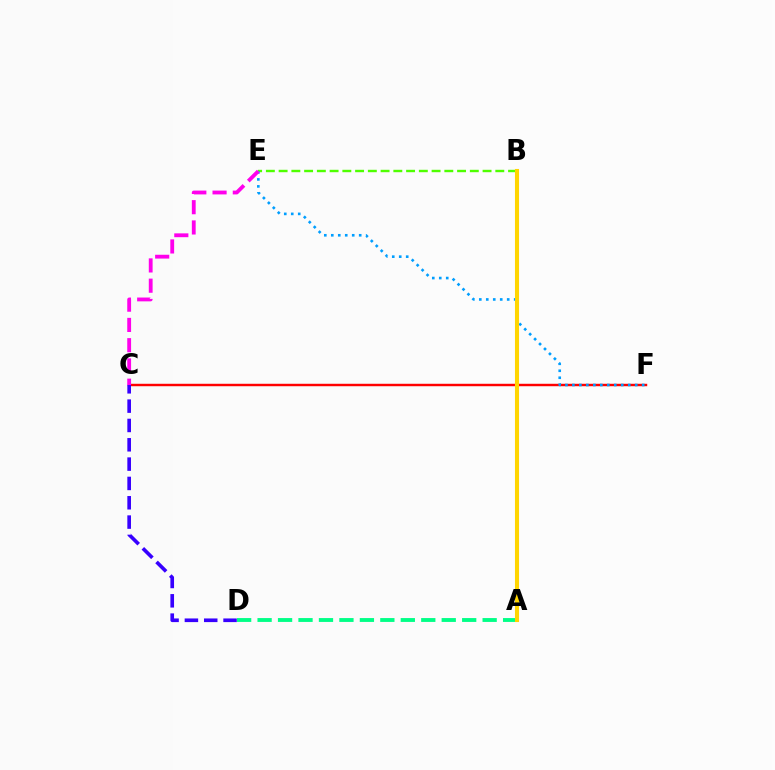{('C', 'F'): [{'color': '#ff0000', 'line_style': 'solid', 'thickness': 1.75}], ('A', 'D'): [{'color': '#00ff86', 'line_style': 'dashed', 'thickness': 2.78}], ('B', 'E'): [{'color': '#4fff00', 'line_style': 'dashed', 'thickness': 1.73}], ('E', 'F'): [{'color': '#009eff', 'line_style': 'dotted', 'thickness': 1.9}], ('A', 'B'): [{'color': '#ffd500', 'line_style': 'solid', 'thickness': 2.94}], ('C', 'E'): [{'color': '#ff00ed', 'line_style': 'dashed', 'thickness': 2.75}], ('C', 'D'): [{'color': '#3700ff', 'line_style': 'dashed', 'thickness': 2.63}]}